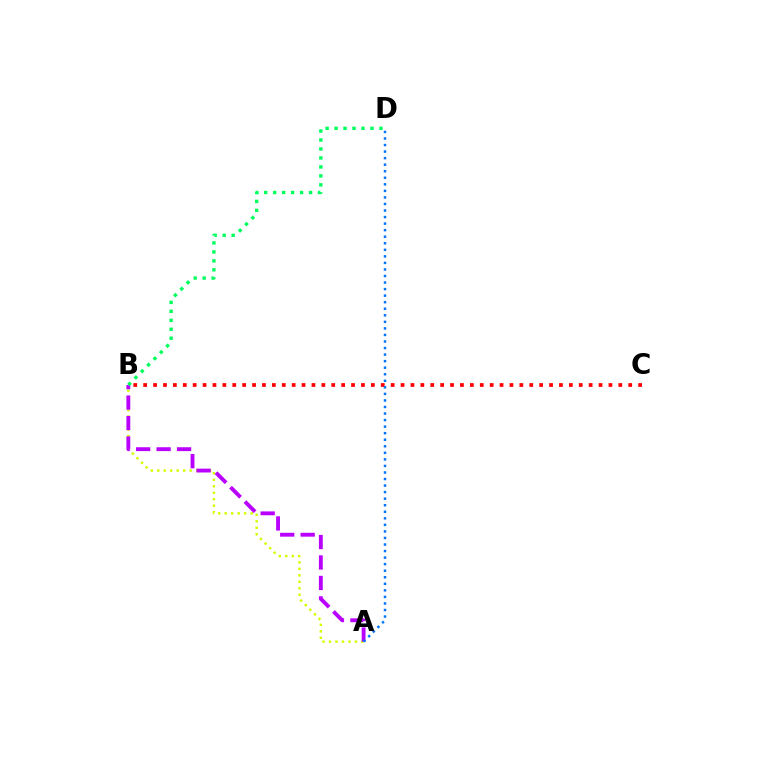{('A', 'B'): [{'color': '#d1ff00', 'line_style': 'dotted', 'thickness': 1.76}, {'color': '#b900ff', 'line_style': 'dashed', 'thickness': 2.78}], ('B', 'C'): [{'color': '#ff0000', 'line_style': 'dotted', 'thickness': 2.69}], ('B', 'D'): [{'color': '#00ff5c', 'line_style': 'dotted', 'thickness': 2.44}], ('A', 'D'): [{'color': '#0074ff', 'line_style': 'dotted', 'thickness': 1.78}]}